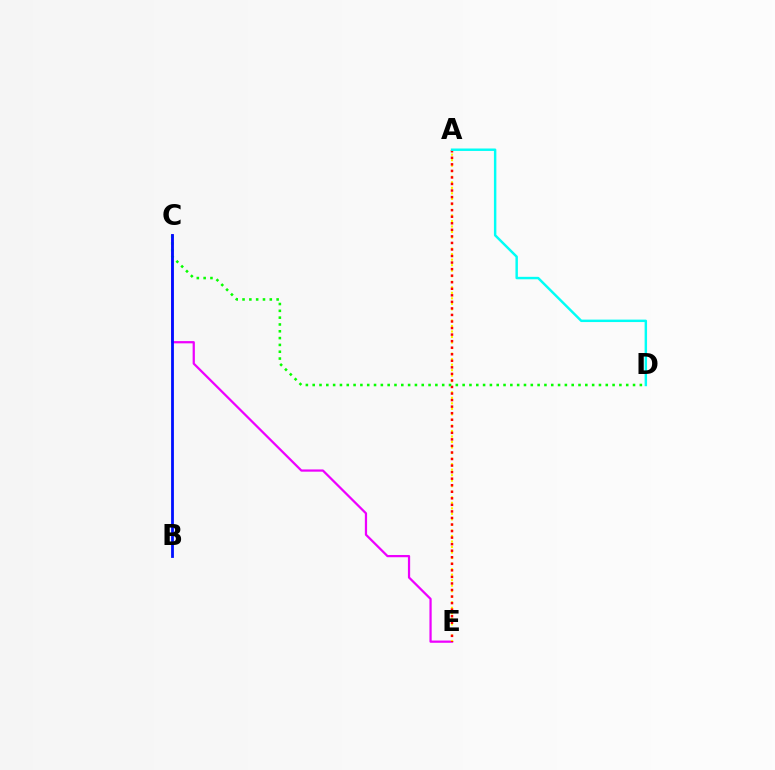{('C', 'E'): [{'color': '#ee00ff', 'line_style': 'solid', 'thickness': 1.61}], ('A', 'E'): [{'color': '#fcf500', 'line_style': 'dotted', 'thickness': 1.5}, {'color': '#ff0000', 'line_style': 'dotted', 'thickness': 1.78}], ('C', 'D'): [{'color': '#08ff00', 'line_style': 'dotted', 'thickness': 1.85}], ('A', 'D'): [{'color': '#00fff6', 'line_style': 'solid', 'thickness': 1.76}], ('B', 'C'): [{'color': '#0010ff', 'line_style': 'solid', 'thickness': 2.02}]}